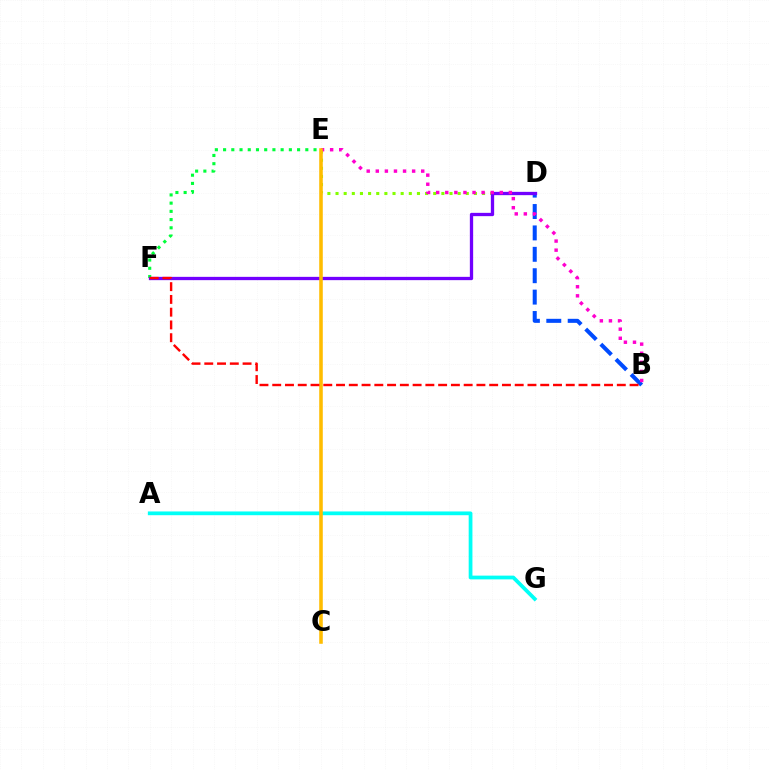{('B', 'D'): [{'color': '#004bff', 'line_style': 'dashed', 'thickness': 2.91}], ('A', 'G'): [{'color': '#00fff6', 'line_style': 'solid', 'thickness': 2.7}], ('E', 'F'): [{'color': '#00ff39', 'line_style': 'dotted', 'thickness': 2.23}], ('D', 'E'): [{'color': '#84ff00', 'line_style': 'dotted', 'thickness': 2.21}], ('D', 'F'): [{'color': '#7200ff', 'line_style': 'solid', 'thickness': 2.37}], ('B', 'E'): [{'color': '#ff00cf', 'line_style': 'dotted', 'thickness': 2.47}], ('C', 'E'): [{'color': '#ffbd00', 'line_style': 'solid', 'thickness': 2.56}], ('B', 'F'): [{'color': '#ff0000', 'line_style': 'dashed', 'thickness': 1.73}]}